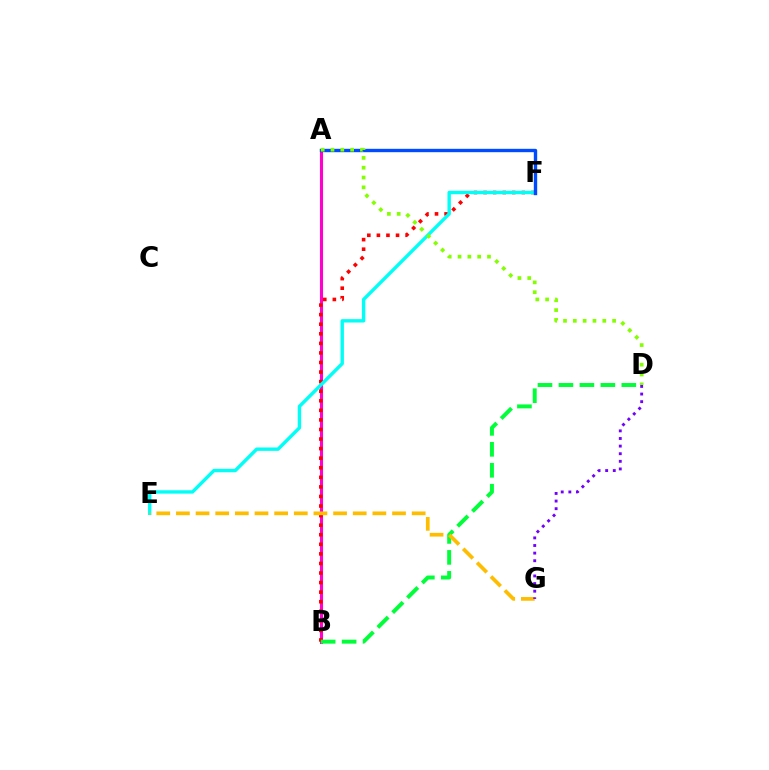{('A', 'B'): [{'color': '#ff00cf', 'line_style': 'solid', 'thickness': 2.22}], ('B', 'F'): [{'color': '#ff0000', 'line_style': 'dotted', 'thickness': 2.6}], ('B', 'D'): [{'color': '#00ff39', 'line_style': 'dashed', 'thickness': 2.85}], ('E', 'F'): [{'color': '#00fff6', 'line_style': 'solid', 'thickness': 2.44}], ('A', 'F'): [{'color': '#004bff', 'line_style': 'solid', 'thickness': 2.43}], ('E', 'G'): [{'color': '#ffbd00', 'line_style': 'dashed', 'thickness': 2.67}], ('D', 'G'): [{'color': '#7200ff', 'line_style': 'dotted', 'thickness': 2.07}], ('A', 'D'): [{'color': '#84ff00', 'line_style': 'dotted', 'thickness': 2.67}]}